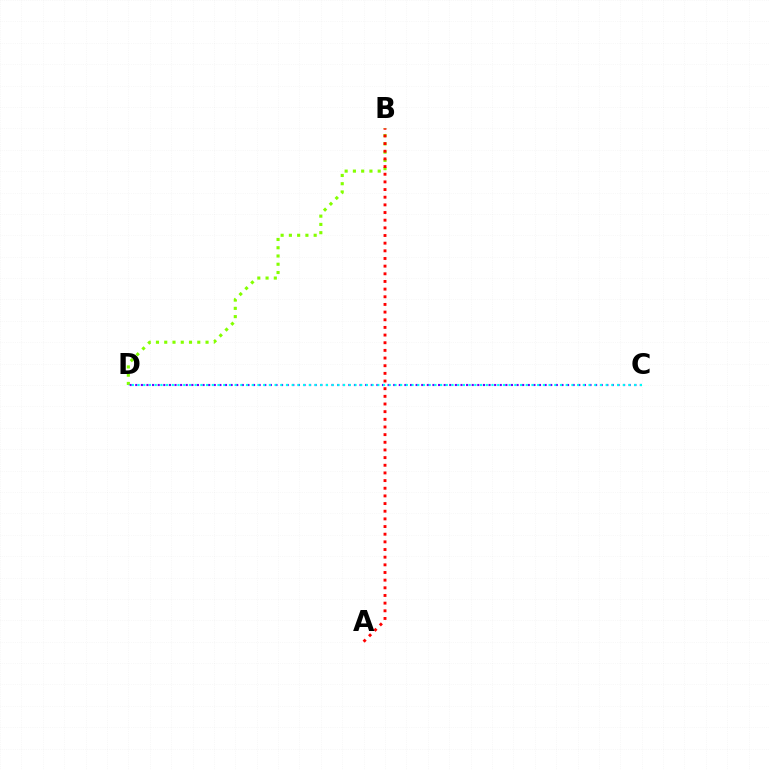{('B', 'D'): [{'color': '#84ff00', 'line_style': 'dotted', 'thickness': 2.24}], ('C', 'D'): [{'color': '#7200ff', 'line_style': 'dotted', 'thickness': 1.52}, {'color': '#00fff6', 'line_style': 'dotted', 'thickness': 1.55}], ('A', 'B'): [{'color': '#ff0000', 'line_style': 'dotted', 'thickness': 2.08}]}